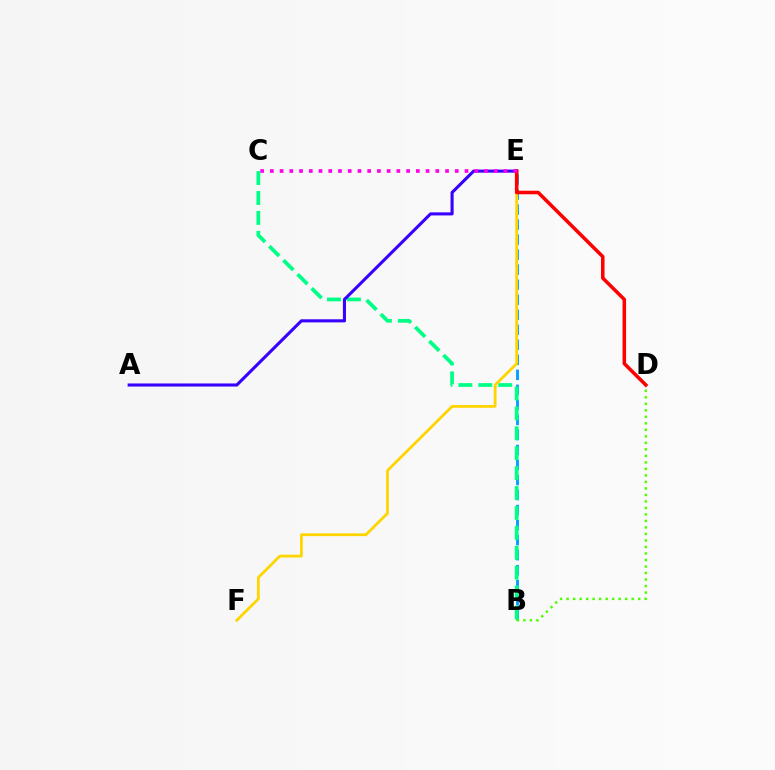{('B', 'E'): [{'color': '#009eff', 'line_style': 'dashed', 'thickness': 2.04}], ('B', 'C'): [{'color': '#00ff86', 'line_style': 'dashed', 'thickness': 2.71}], ('E', 'F'): [{'color': '#ffd500', 'line_style': 'solid', 'thickness': 2.0}], ('B', 'D'): [{'color': '#4fff00', 'line_style': 'dotted', 'thickness': 1.77}], ('A', 'E'): [{'color': '#3700ff', 'line_style': 'solid', 'thickness': 2.22}], ('D', 'E'): [{'color': '#ff0000', 'line_style': 'solid', 'thickness': 2.54}], ('C', 'E'): [{'color': '#ff00ed', 'line_style': 'dotted', 'thickness': 2.64}]}